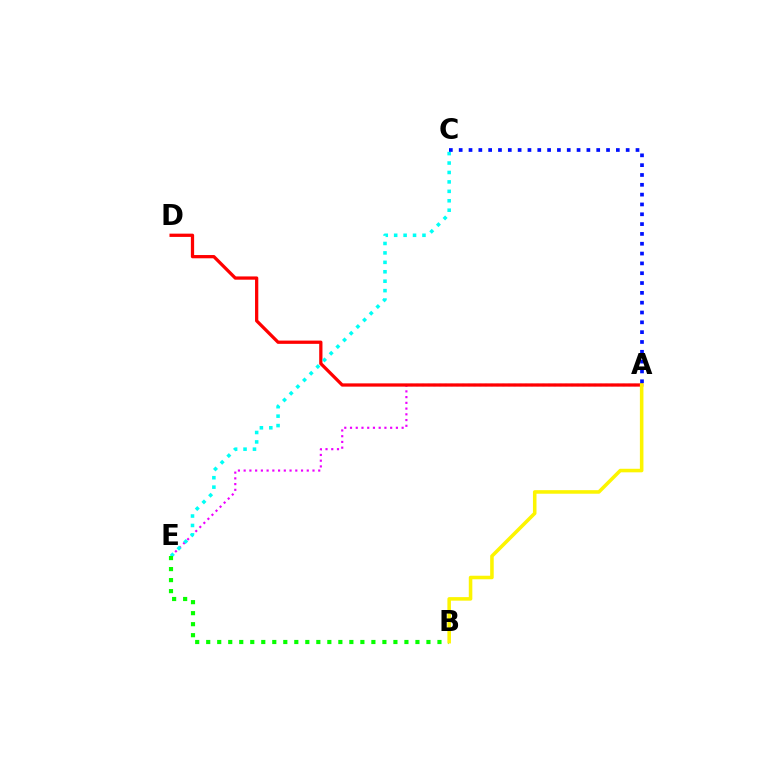{('A', 'E'): [{'color': '#ee00ff', 'line_style': 'dotted', 'thickness': 1.56}], ('A', 'D'): [{'color': '#ff0000', 'line_style': 'solid', 'thickness': 2.35}], ('C', 'E'): [{'color': '#00fff6', 'line_style': 'dotted', 'thickness': 2.56}], ('B', 'E'): [{'color': '#08ff00', 'line_style': 'dotted', 'thickness': 2.99}], ('A', 'B'): [{'color': '#fcf500', 'line_style': 'solid', 'thickness': 2.55}], ('A', 'C'): [{'color': '#0010ff', 'line_style': 'dotted', 'thickness': 2.67}]}